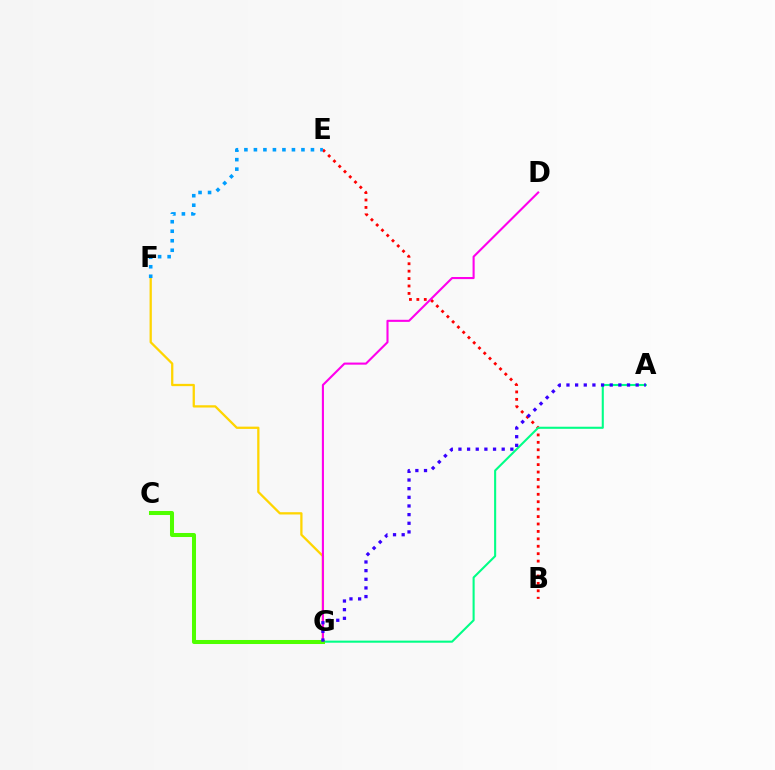{('F', 'G'): [{'color': '#ffd500', 'line_style': 'solid', 'thickness': 1.64}], ('B', 'E'): [{'color': '#ff0000', 'line_style': 'dotted', 'thickness': 2.02}], ('E', 'F'): [{'color': '#009eff', 'line_style': 'dotted', 'thickness': 2.58}], ('A', 'G'): [{'color': '#00ff86', 'line_style': 'solid', 'thickness': 1.51}, {'color': '#3700ff', 'line_style': 'dotted', 'thickness': 2.35}], ('D', 'G'): [{'color': '#ff00ed', 'line_style': 'solid', 'thickness': 1.51}], ('C', 'G'): [{'color': '#4fff00', 'line_style': 'solid', 'thickness': 2.9}]}